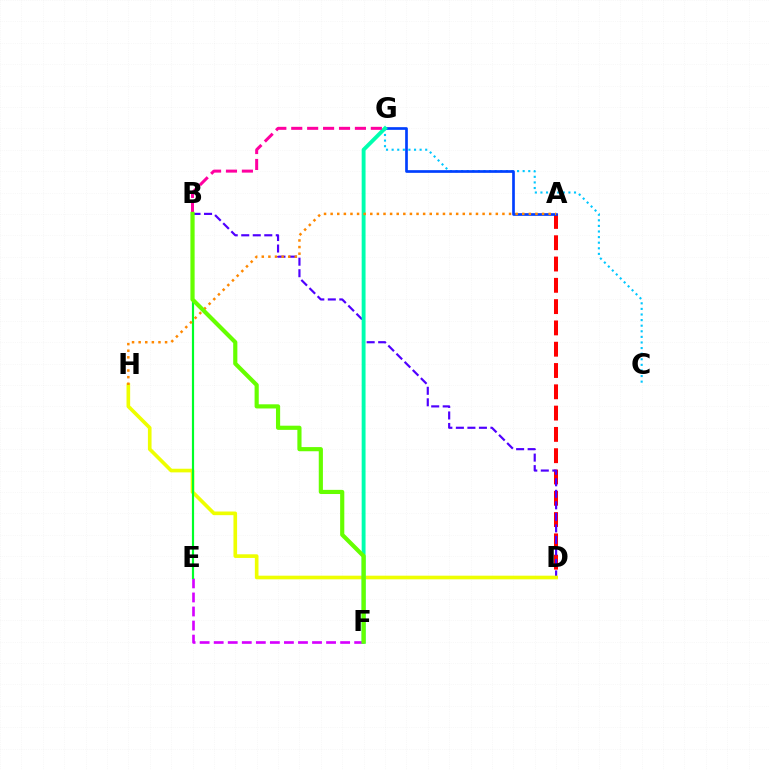{('A', 'D'): [{'color': '#ff0000', 'line_style': 'dashed', 'thickness': 2.89}], ('E', 'F'): [{'color': '#d600ff', 'line_style': 'dashed', 'thickness': 1.91}], ('B', 'D'): [{'color': '#4f00ff', 'line_style': 'dashed', 'thickness': 1.56}], ('D', 'H'): [{'color': '#eeff00', 'line_style': 'solid', 'thickness': 2.62}], ('C', 'G'): [{'color': '#00c7ff', 'line_style': 'dotted', 'thickness': 1.52}], ('A', 'G'): [{'color': '#003fff', 'line_style': 'solid', 'thickness': 1.93}], ('F', 'G'): [{'color': '#00ffaf', 'line_style': 'solid', 'thickness': 2.79}], ('B', 'E'): [{'color': '#00ff27', 'line_style': 'solid', 'thickness': 1.57}], ('B', 'G'): [{'color': '#ff00a0', 'line_style': 'dashed', 'thickness': 2.16}], ('A', 'H'): [{'color': '#ff8800', 'line_style': 'dotted', 'thickness': 1.8}], ('B', 'F'): [{'color': '#66ff00', 'line_style': 'solid', 'thickness': 3.0}]}